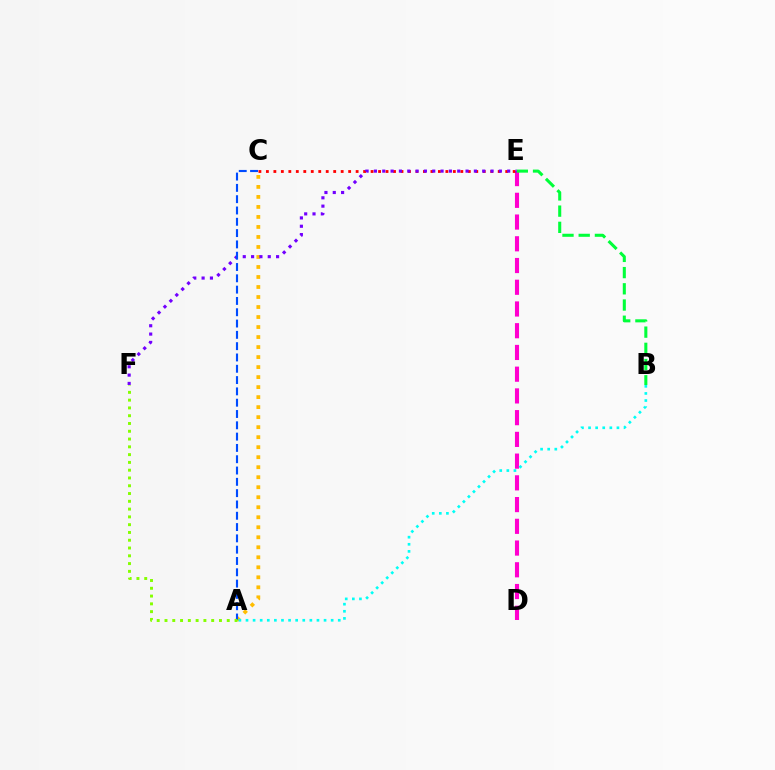{('D', 'E'): [{'color': '#ff00cf', 'line_style': 'dashed', 'thickness': 2.95}], ('B', 'E'): [{'color': '#00ff39', 'line_style': 'dashed', 'thickness': 2.2}], ('C', 'E'): [{'color': '#ff0000', 'line_style': 'dotted', 'thickness': 2.03}], ('A', 'C'): [{'color': '#ffbd00', 'line_style': 'dotted', 'thickness': 2.72}, {'color': '#004bff', 'line_style': 'dashed', 'thickness': 1.54}], ('E', 'F'): [{'color': '#7200ff', 'line_style': 'dotted', 'thickness': 2.26}], ('A', 'B'): [{'color': '#00fff6', 'line_style': 'dotted', 'thickness': 1.93}], ('A', 'F'): [{'color': '#84ff00', 'line_style': 'dotted', 'thickness': 2.11}]}